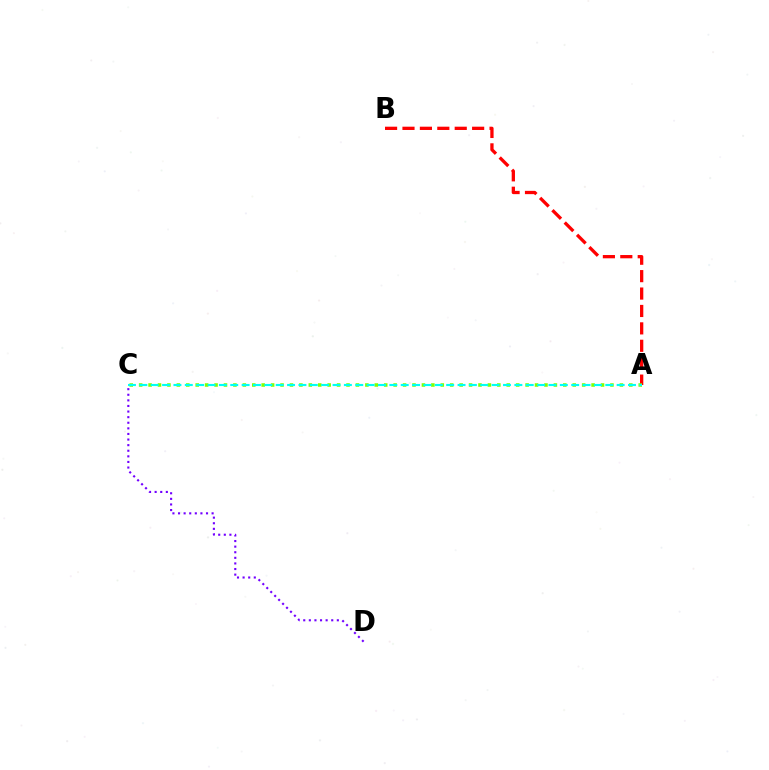{('C', 'D'): [{'color': '#7200ff', 'line_style': 'dotted', 'thickness': 1.52}], ('A', 'B'): [{'color': '#ff0000', 'line_style': 'dashed', 'thickness': 2.37}], ('A', 'C'): [{'color': '#84ff00', 'line_style': 'dotted', 'thickness': 2.56}, {'color': '#00fff6', 'line_style': 'dashed', 'thickness': 1.54}]}